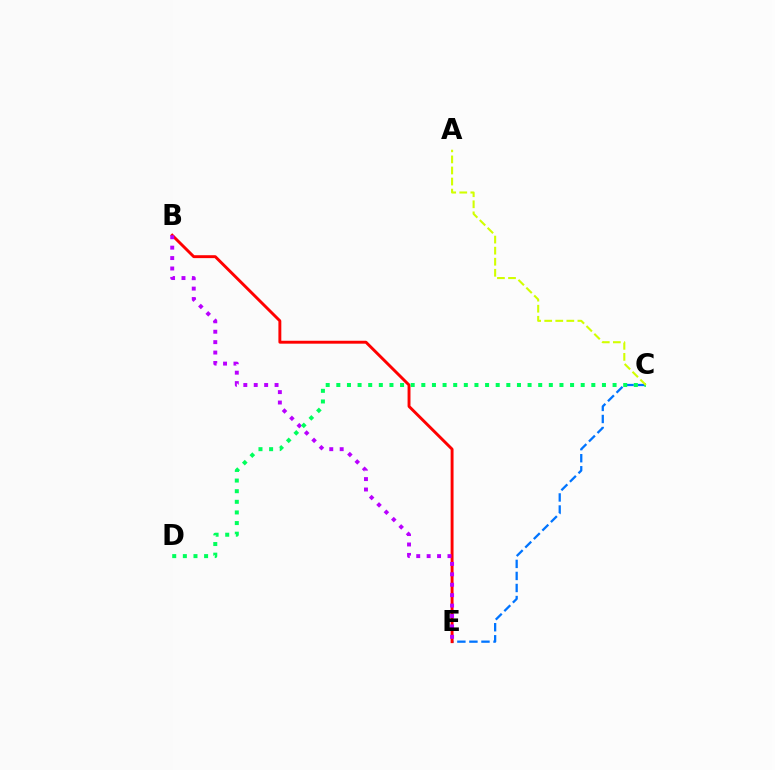{('C', 'E'): [{'color': '#0074ff', 'line_style': 'dashed', 'thickness': 1.64}], ('B', 'E'): [{'color': '#ff0000', 'line_style': 'solid', 'thickness': 2.1}, {'color': '#b900ff', 'line_style': 'dotted', 'thickness': 2.83}], ('C', 'D'): [{'color': '#00ff5c', 'line_style': 'dotted', 'thickness': 2.89}], ('A', 'C'): [{'color': '#d1ff00', 'line_style': 'dashed', 'thickness': 1.5}]}